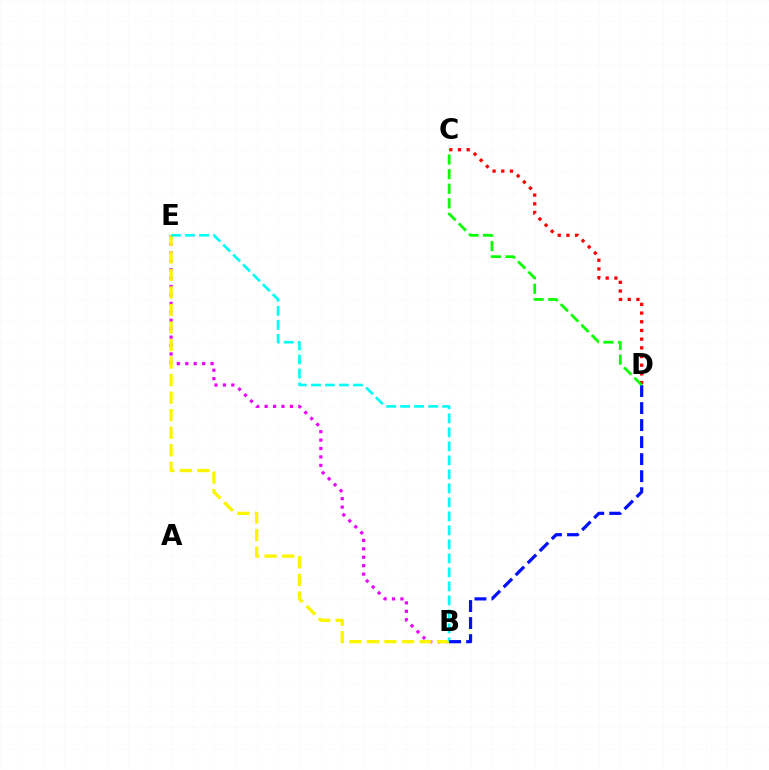{('B', 'E'): [{'color': '#ee00ff', 'line_style': 'dotted', 'thickness': 2.29}, {'color': '#fcf500', 'line_style': 'dashed', 'thickness': 2.38}, {'color': '#00fff6', 'line_style': 'dashed', 'thickness': 1.9}], ('C', 'D'): [{'color': '#ff0000', 'line_style': 'dotted', 'thickness': 2.36}, {'color': '#08ff00', 'line_style': 'dashed', 'thickness': 1.98}], ('B', 'D'): [{'color': '#0010ff', 'line_style': 'dashed', 'thickness': 2.31}]}